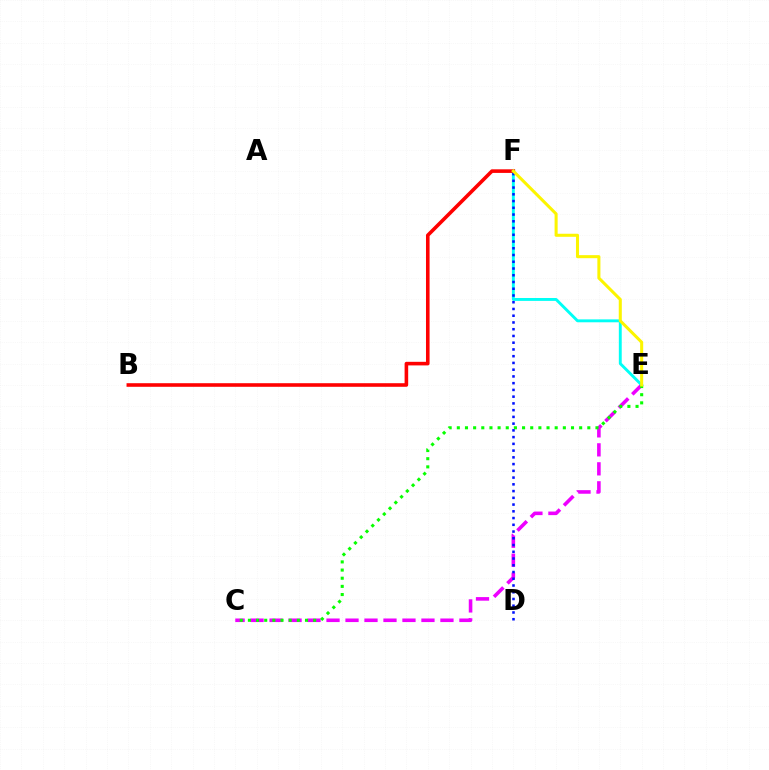{('C', 'E'): [{'color': '#ee00ff', 'line_style': 'dashed', 'thickness': 2.58}, {'color': '#08ff00', 'line_style': 'dotted', 'thickness': 2.22}], ('E', 'F'): [{'color': '#00fff6', 'line_style': 'solid', 'thickness': 2.09}, {'color': '#fcf500', 'line_style': 'solid', 'thickness': 2.19}], ('B', 'F'): [{'color': '#ff0000', 'line_style': 'solid', 'thickness': 2.58}], ('D', 'F'): [{'color': '#0010ff', 'line_style': 'dotted', 'thickness': 1.83}]}